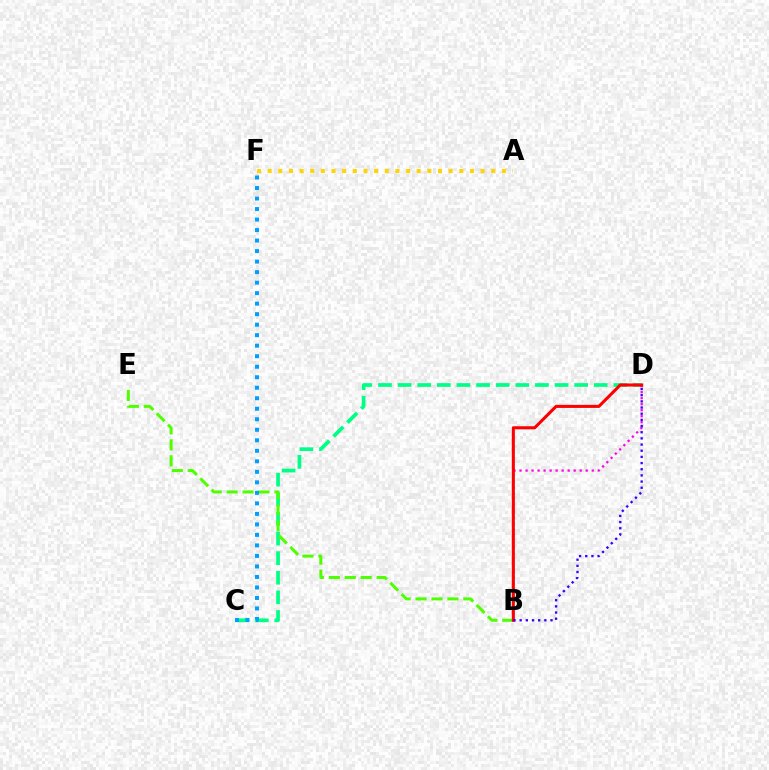{('C', 'D'): [{'color': '#00ff86', 'line_style': 'dashed', 'thickness': 2.66}], ('B', 'E'): [{'color': '#4fff00', 'line_style': 'dashed', 'thickness': 2.16}], ('C', 'F'): [{'color': '#009eff', 'line_style': 'dotted', 'thickness': 2.86}], ('B', 'D'): [{'color': '#ff00ed', 'line_style': 'dotted', 'thickness': 1.63}, {'color': '#ff0000', 'line_style': 'solid', 'thickness': 2.21}, {'color': '#3700ff', 'line_style': 'dotted', 'thickness': 1.68}], ('A', 'F'): [{'color': '#ffd500', 'line_style': 'dotted', 'thickness': 2.89}]}